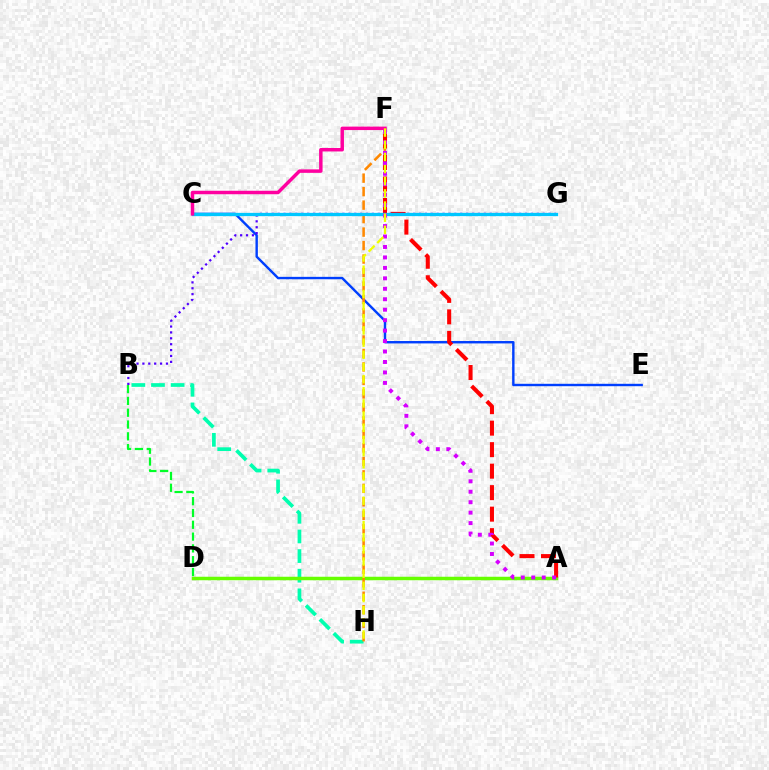{('B', 'H'): [{'color': '#00ffaf', 'line_style': 'dashed', 'thickness': 2.67}], ('A', 'D'): [{'color': '#66ff00', 'line_style': 'solid', 'thickness': 2.51}], ('C', 'E'): [{'color': '#003fff', 'line_style': 'solid', 'thickness': 1.73}], ('F', 'H'): [{'color': '#ff8800', 'line_style': 'dashed', 'thickness': 1.83}, {'color': '#eeff00', 'line_style': 'dashed', 'thickness': 1.65}], ('A', 'F'): [{'color': '#ff0000', 'line_style': 'dashed', 'thickness': 2.92}, {'color': '#d600ff', 'line_style': 'dotted', 'thickness': 2.84}], ('B', 'G'): [{'color': '#4f00ff', 'line_style': 'dotted', 'thickness': 1.6}], ('B', 'D'): [{'color': '#00ff27', 'line_style': 'dashed', 'thickness': 1.6}], ('C', 'G'): [{'color': '#00c7ff', 'line_style': 'solid', 'thickness': 2.35}], ('C', 'F'): [{'color': '#ff00a0', 'line_style': 'solid', 'thickness': 2.5}]}